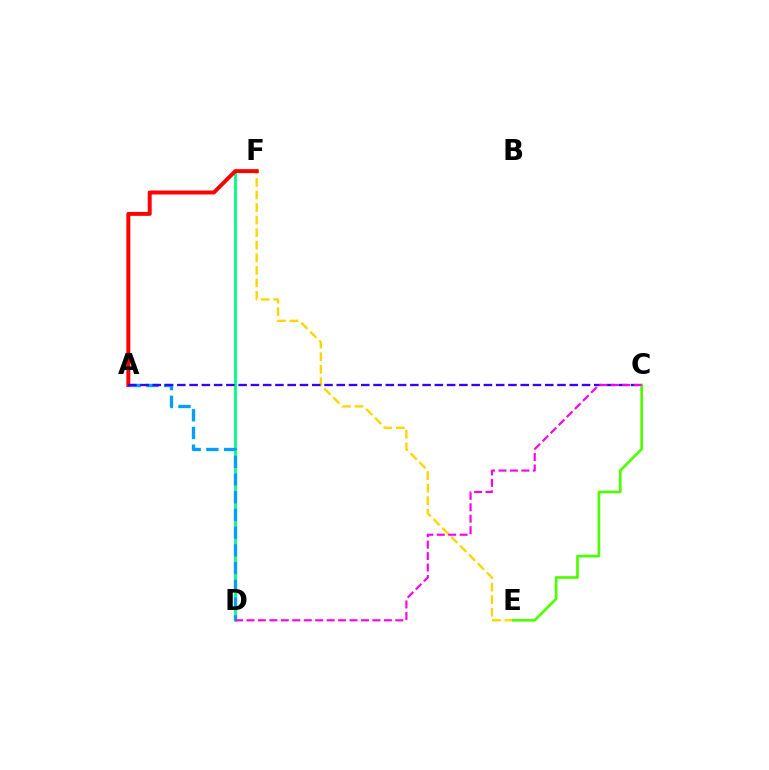{('D', 'F'): [{'color': '#00ff86', 'line_style': 'solid', 'thickness': 2.04}], ('A', 'D'): [{'color': '#009eff', 'line_style': 'dashed', 'thickness': 2.41}], ('E', 'F'): [{'color': '#ffd500', 'line_style': 'dashed', 'thickness': 1.7}], ('C', 'E'): [{'color': '#4fff00', 'line_style': 'solid', 'thickness': 1.94}], ('A', 'F'): [{'color': '#ff0000', 'line_style': 'solid', 'thickness': 2.84}], ('A', 'C'): [{'color': '#3700ff', 'line_style': 'dashed', 'thickness': 1.67}], ('C', 'D'): [{'color': '#ff00ed', 'line_style': 'dashed', 'thickness': 1.56}]}